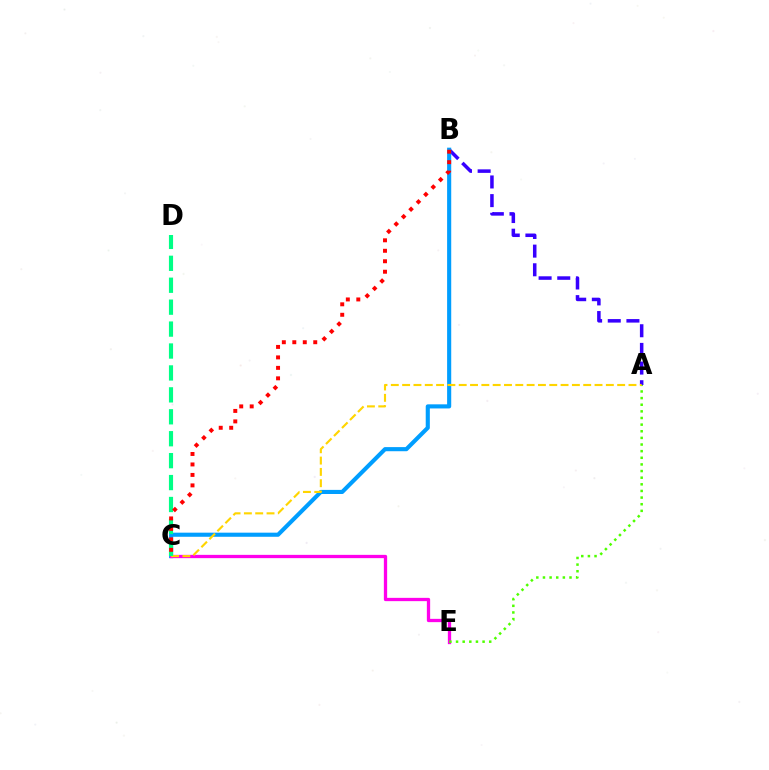{('A', 'B'): [{'color': '#3700ff', 'line_style': 'dashed', 'thickness': 2.53}], ('B', 'C'): [{'color': '#009eff', 'line_style': 'solid', 'thickness': 2.96}, {'color': '#ff0000', 'line_style': 'dotted', 'thickness': 2.85}], ('C', 'E'): [{'color': '#ff00ed', 'line_style': 'solid', 'thickness': 2.37}], ('A', 'E'): [{'color': '#4fff00', 'line_style': 'dotted', 'thickness': 1.8}], ('A', 'C'): [{'color': '#ffd500', 'line_style': 'dashed', 'thickness': 1.54}], ('C', 'D'): [{'color': '#00ff86', 'line_style': 'dashed', 'thickness': 2.98}]}